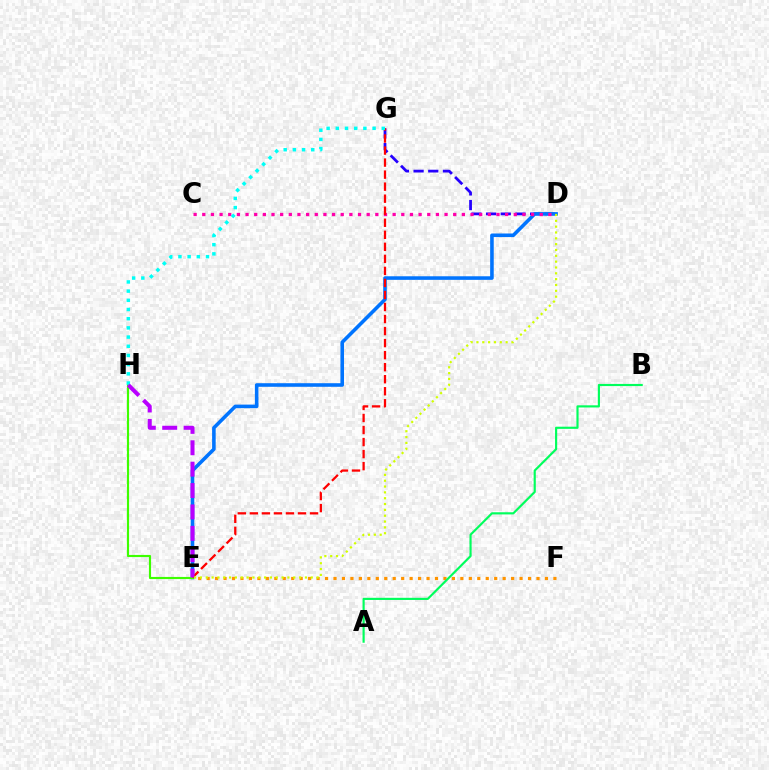{('E', 'F'): [{'color': '#ff9400', 'line_style': 'dotted', 'thickness': 2.3}], ('D', 'G'): [{'color': '#2500ff', 'line_style': 'dashed', 'thickness': 1.99}], ('D', 'E'): [{'color': '#0074ff', 'line_style': 'solid', 'thickness': 2.57}, {'color': '#d1ff00', 'line_style': 'dotted', 'thickness': 1.58}], ('C', 'D'): [{'color': '#ff00ac', 'line_style': 'dotted', 'thickness': 2.35}], ('E', 'H'): [{'color': '#3dff00', 'line_style': 'solid', 'thickness': 1.54}, {'color': '#b900ff', 'line_style': 'dashed', 'thickness': 2.91}], ('E', 'G'): [{'color': '#ff0000', 'line_style': 'dashed', 'thickness': 1.63}], ('A', 'B'): [{'color': '#00ff5c', 'line_style': 'solid', 'thickness': 1.55}], ('G', 'H'): [{'color': '#00fff6', 'line_style': 'dotted', 'thickness': 2.5}]}